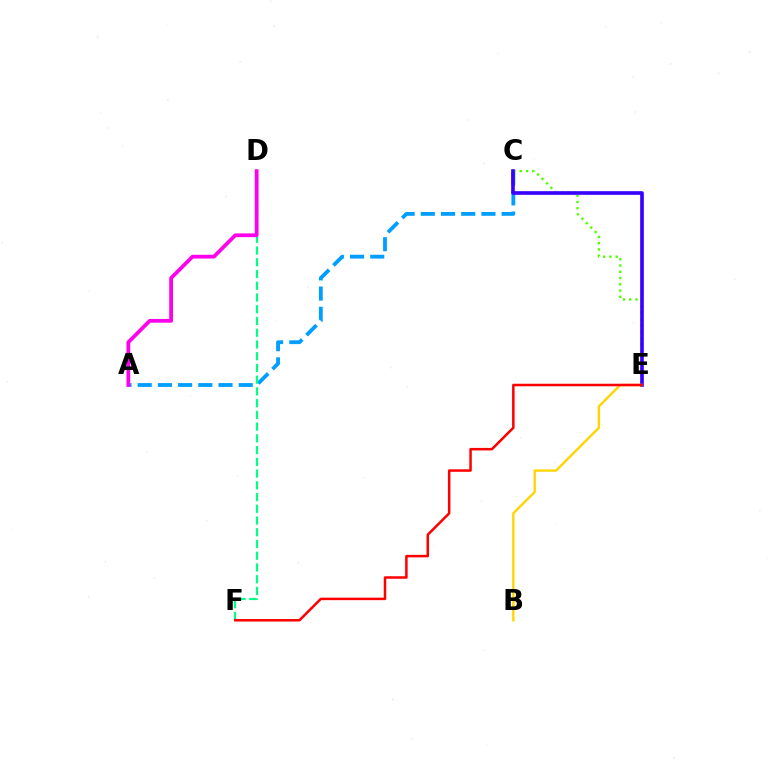{('A', 'C'): [{'color': '#009eff', 'line_style': 'dashed', 'thickness': 2.74}], ('D', 'F'): [{'color': '#00ff86', 'line_style': 'dashed', 'thickness': 1.59}], ('A', 'D'): [{'color': '#ff00ed', 'line_style': 'solid', 'thickness': 2.7}], ('C', 'E'): [{'color': '#4fff00', 'line_style': 'dotted', 'thickness': 1.7}, {'color': '#3700ff', 'line_style': 'solid', 'thickness': 2.63}], ('B', 'E'): [{'color': '#ffd500', 'line_style': 'solid', 'thickness': 1.71}], ('E', 'F'): [{'color': '#ff0000', 'line_style': 'solid', 'thickness': 1.81}]}